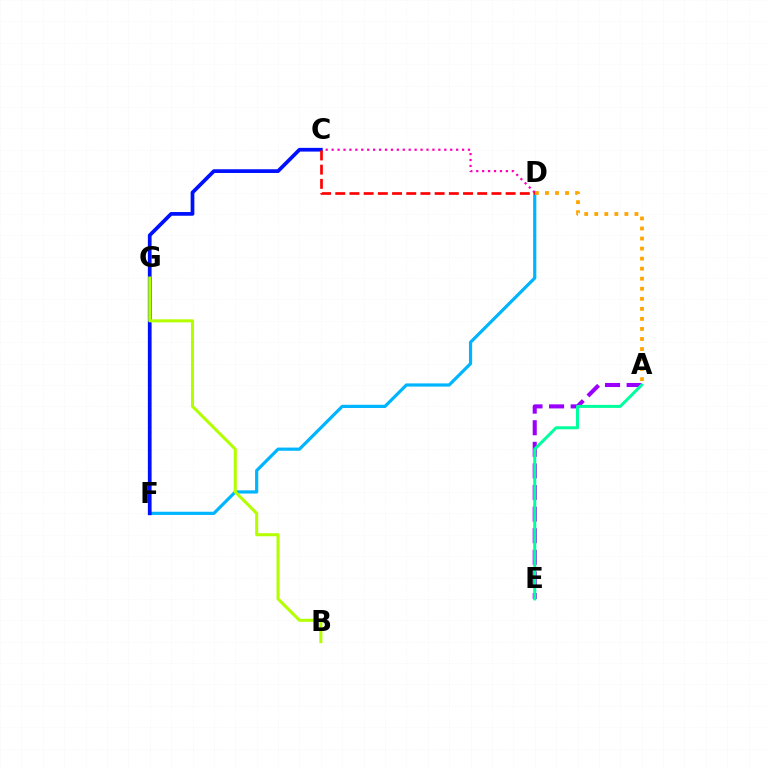{('D', 'F'): [{'color': '#00b5ff', 'line_style': 'solid', 'thickness': 2.3}], ('F', 'G'): [{'color': '#08ff00', 'line_style': 'dotted', 'thickness': 1.61}], ('C', 'D'): [{'color': '#ff00bd', 'line_style': 'dotted', 'thickness': 1.61}, {'color': '#ff0000', 'line_style': 'dashed', 'thickness': 1.93}], ('C', 'F'): [{'color': '#0010ff', 'line_style': 'solid', 'thickness': 2.68}], ('B', 'G'): [{'color': '#b3ff00', 'line_style': 'solid', 'thickness': 2.2}], ('A', 'E'): [{'color': '#9b00ff', 'line_style': 'dashed', 'thickness': 2.93}, {'color': '#00ff9d', 'line_style': 'solid', 'thickness': 2.16}], ('A', 'D'): [{'color': '#ffa500', 'line_style': 'dotted', 'thickness': 2.73}]}